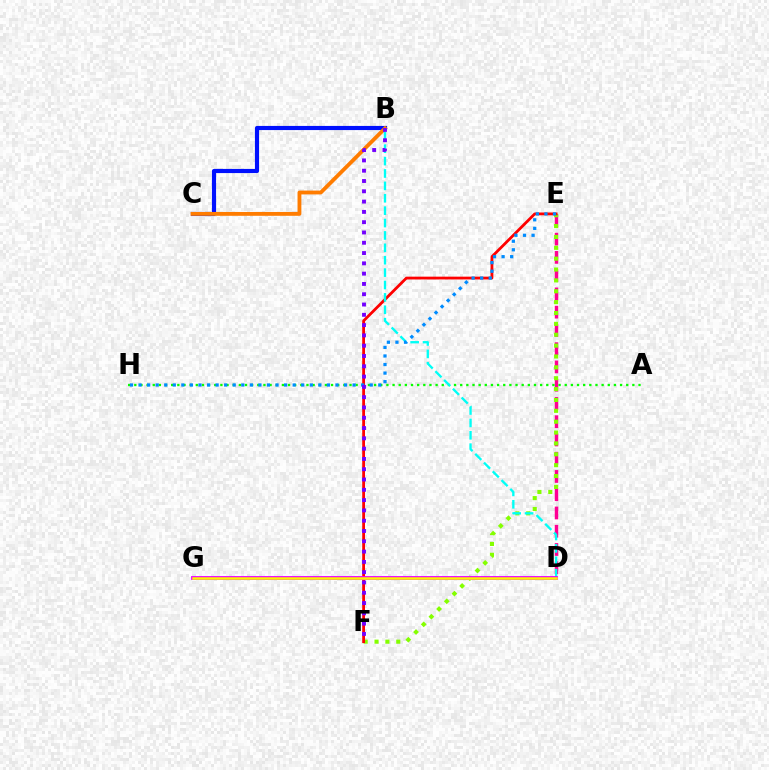{('B', 'C'): [{'color': '#0010ff', 'line_style': 'solid', 'thickness': 2.98}, {'color': '#ff7c00', 'line_style': 'solid', 'thickness': 2.76}], ('D', 'E'): [{'color': '#ff0094', 'line_style': 'dashed', 'thickness': 2.48}], ('A', 'H'): [{'color': '#08ff00', 'line_style': 'dotted', 'thickness': 1.67}], ('E', 'F'): [{'color': '#84ff00', 'line_style': 'dotted', 'thickness': 2.95}, {'color': '#ff0000', 'line_style': 'solid', 'thickness': 2.01}], ('D', 'G'): [{'color': '#00ff74', 'line_style': 'dashed', 'thickness': 1.89}, {'color': '#ee00ff', 'line_style': 'solid', 'thickness': 2.77}, {'color': '#fcf500', 'line_style': 'solid', 'thickness': 1.8}], ('B', 'D'): [{'color': '#00fff6', 'line_style': 'dashed', 'thickness': 1.68}], ('E', 'H'): [{'color': '#008cff', 'line_style': 'dotted', 'thickness': 2.33}], ('B', 'F'): [{'color': '#7200ff', 'line_style': 'dotted', 'thickness': 2.8}]}